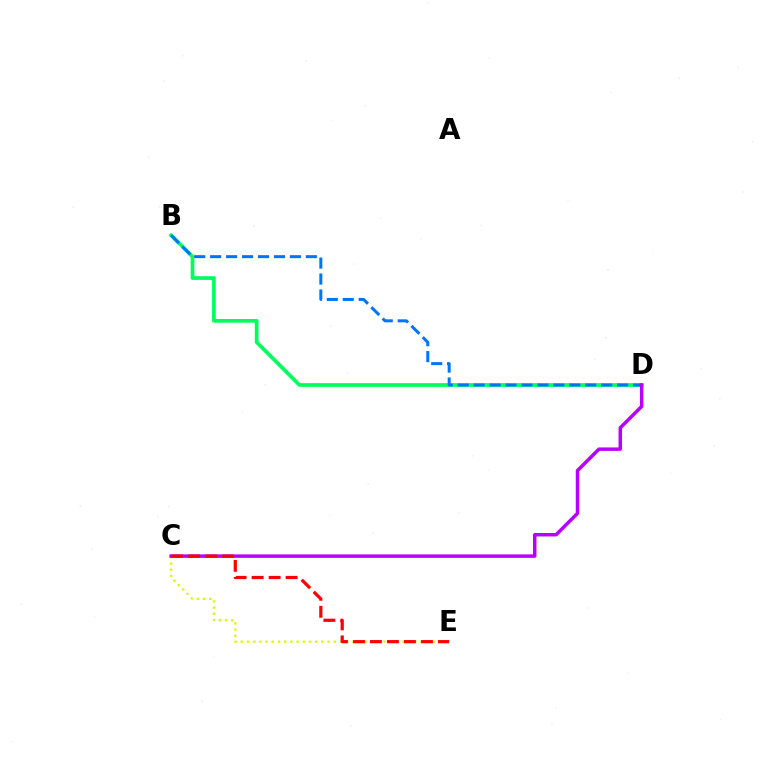{('B', 'D'): [{'color': '#00ff5c', 'line_style': 'solid', 'thickness': 2.66}, {'color': '#0074ff', 'line_style': 'dashed', 'thickness': 2.17}], ('C', 'E'): [{'color': '#d1ff00', 'line_style': 'dotted', 'thickness': 1.68}, {'color': '#ff0000', 'line_style': 'dashed', 'thickness': 2.31}], ('C', 'D'): [{'color': '#b900ff', 'line_style': 'solid', 'thickness': 2.5}]}